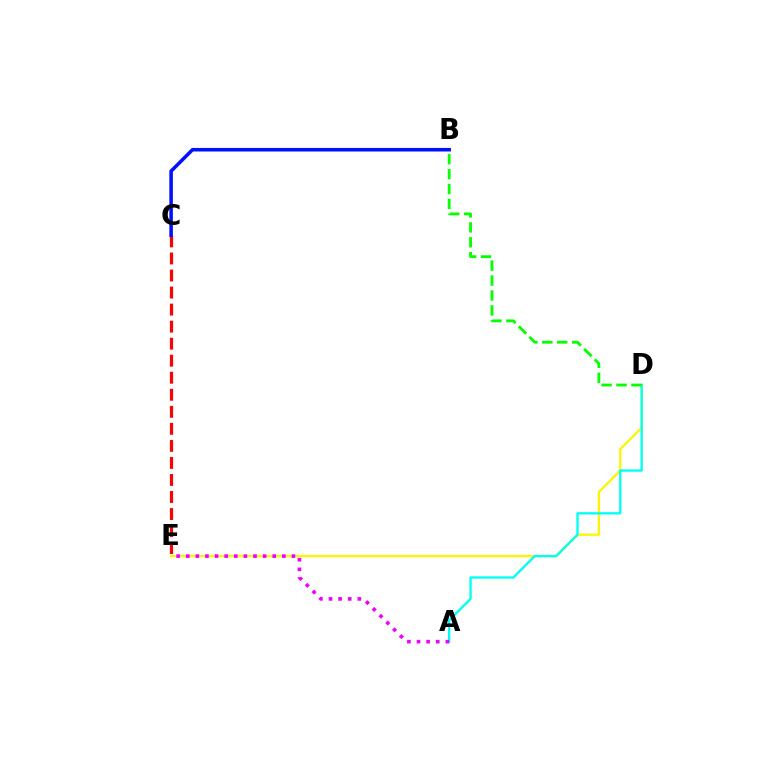{('C', 'E'): [{'color': '#ff0000', 'line_style': 'dashed', 'thickness': 2.31}], ('D', 'E'): [{'color': '#fcf500', 'line_style': 'solid', 'thickness': 1.64}], ('B', 'C'): [{'color': '#0010ff', 'line_style': 'solid', 'thickness': 2.55}], ('A', 'D'): [{'color': '#00fff6', 'line_style': 'solid', 'thickness': 1.68}], ('A', 'E'): [{'color': '#ee00ff', 'line_style': 'dotted', 'thickness': 2.61}], ('B', 'D'): [{'color': '#08ff00', 'line_style': 'dashed', 'thickness': 2.03}]}